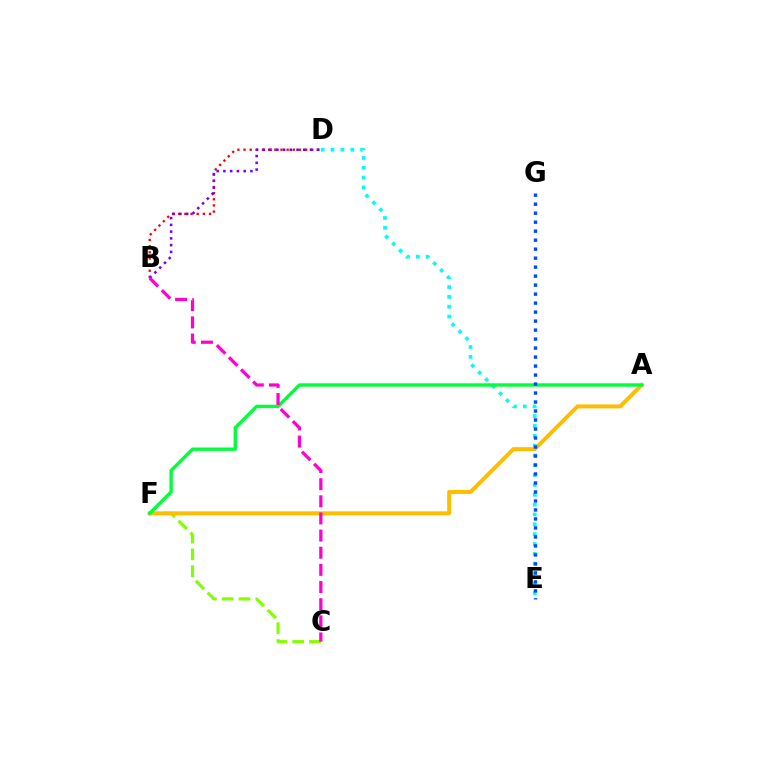{('B', 'D'): [{'color': '#ff0000', 'line_style': 'dotted', 'thickness': 1.67}, {'color': '#7200ff', 'line_style': 'dotted', 'thickness': 1.83}], ('C', 'F'): [{'color': '#84ff00', 'line_style': 'dashed', 'thickness': 2.28}], ('D', 'E'): [{'color': '#00fff6', 'line_style': 'dotted', 'thickness': 2.67}], ('A', 'F'): [{'color': '#ffbd00', 'line_style': 'solid', 'thickness': 2.87}, {'color': '#00ff39', 'line_style': 'solid', 'thickness': 2.43}], ('E', 'G'): [{'color': '#004bff', 'line_style': 'dotted', 'thickness': 2.44}], ('B', 'C'): [{'color': '#ff00cf', 'line_style': 'dashed', 'thickness': 2.33}]}